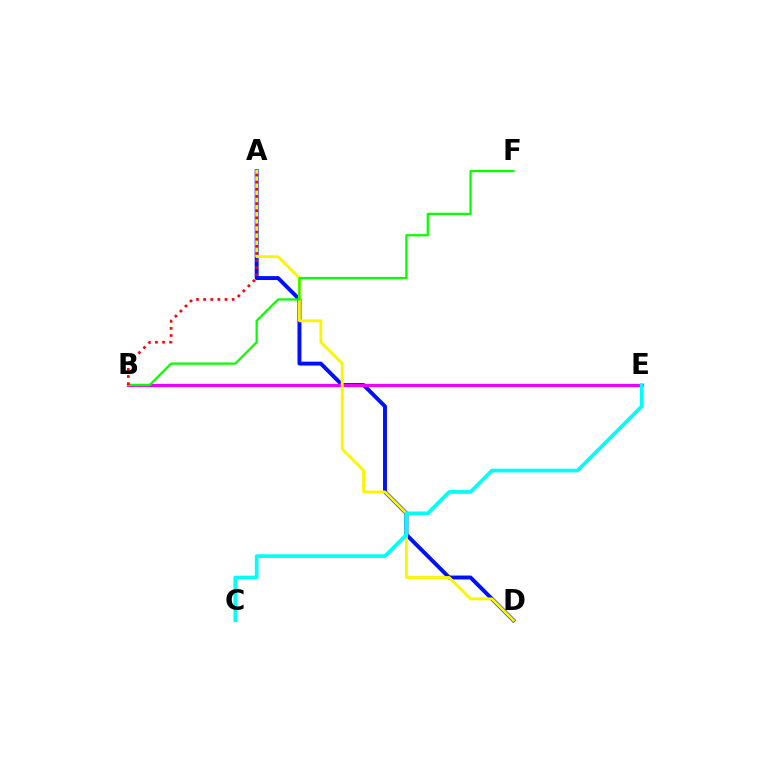{('A', 'D'): [{'color': '#0010ff', 'line_style': 'solid', 'thickness': 2.83}, {'color': '#fcf500', 'line_style': 'solid', 'thickness': 2.05}], ('B', 'E'): [{'color': '#ee00ff', 'line_style': 'solid', 'thickness': 2.32}], ('B', 'F'): [{'color': '#08ff00', 'line_style': 'solid', 'thickness': 1.63}], ('C', 'E'): [{'color': '#00fff6', 'line_style': 'solid', 'thickness': 2.64}], ('A', 'B'): [{'color': '#ff0000', 'line_style': 'dotted', 'thickness': 1.94}]}